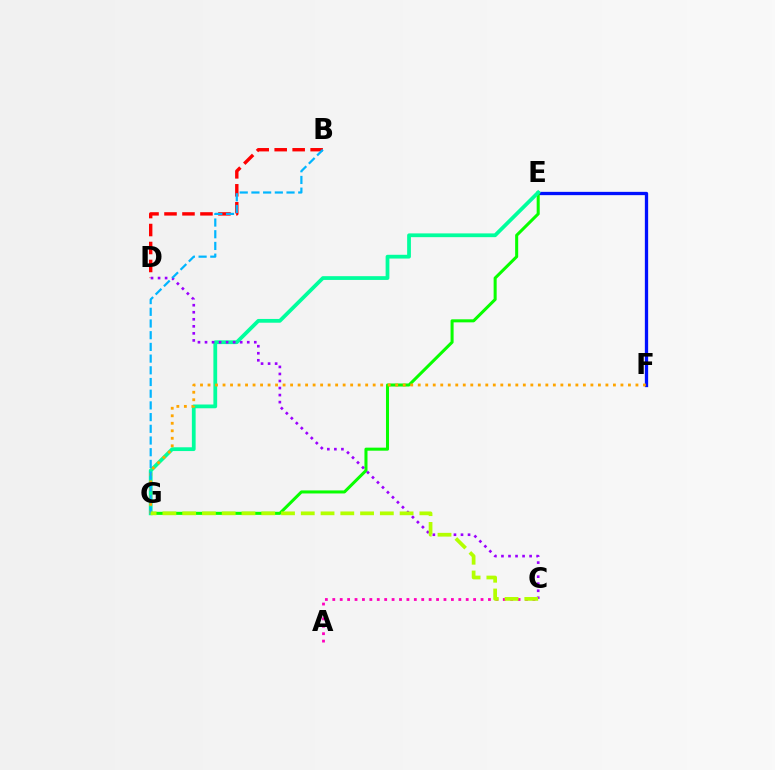{('E', 'F'): [{'color': '#0010ff', 'line_style': 'solid', 'thickness': 2.38}], ('E', 'G'): [{'color': '#08ff00', 'line_style': 'solid', 'thickness': 2.19}, {'color': '#00ff9d', 'line_style': 'solid', 'thickness': 2.71}], ('B', 'D'): [{'color': '#ff0000', 'line_style': 'dashed', 'thickness': 2.44}], ('A', 'C'): [{'color': '#ff00bd', 'line_style': 'dotted', 'thickness': 2.01}], ('C', 'D'): [{'color': '#9b00ff', 'line_style': 'dotted', 'thickness': 1.91}], ('F', 'G'): [{'color': '#ffa500', 'line_style': 'dotted', 'thickness': 2.04}], ('B', 'G'): [{'color': '#00b5ff', 'line_style': 'dashed', 'thickness': 1.59}], ('C', 'G'): [{'color': '#b3ff00', 'line_style': 'dashed', 'thickness': 2.69}]}